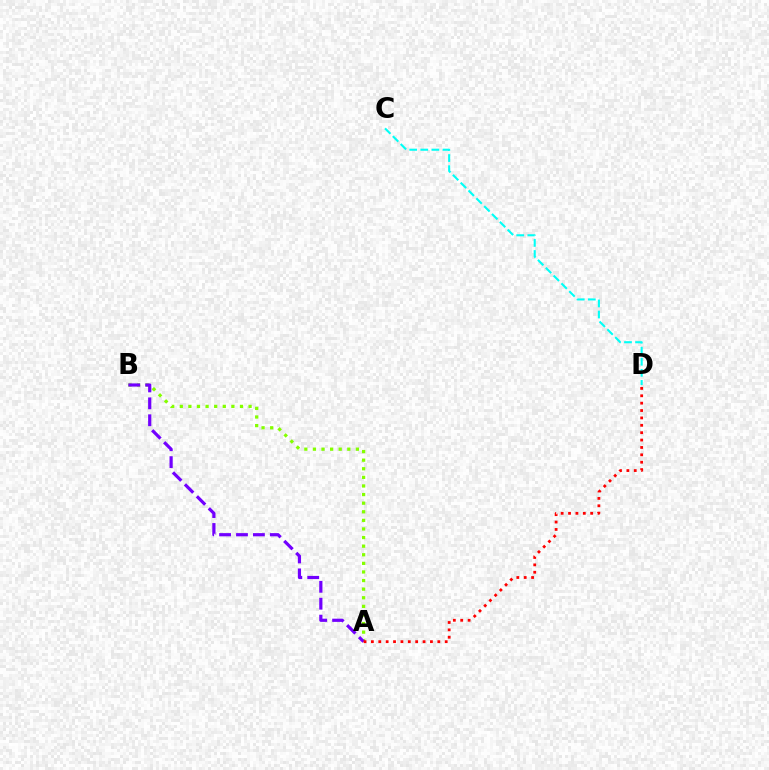{('C', 'D'): [{'color': '#00fff6', 'line_style': 'dashed', 'thickness': 1.5}], ('A', 'B'): [{'color': '#84ff00', 'line_style': 'dotted', 'thickness': 2.34}, {'color': '#7200ff', 'line_style': 'dashed', 'thickness': 2.3}], ('A', 'D'): [{'color': '#ff0000', 'line_style': 'dotted', 'thickness': 2.01}]}